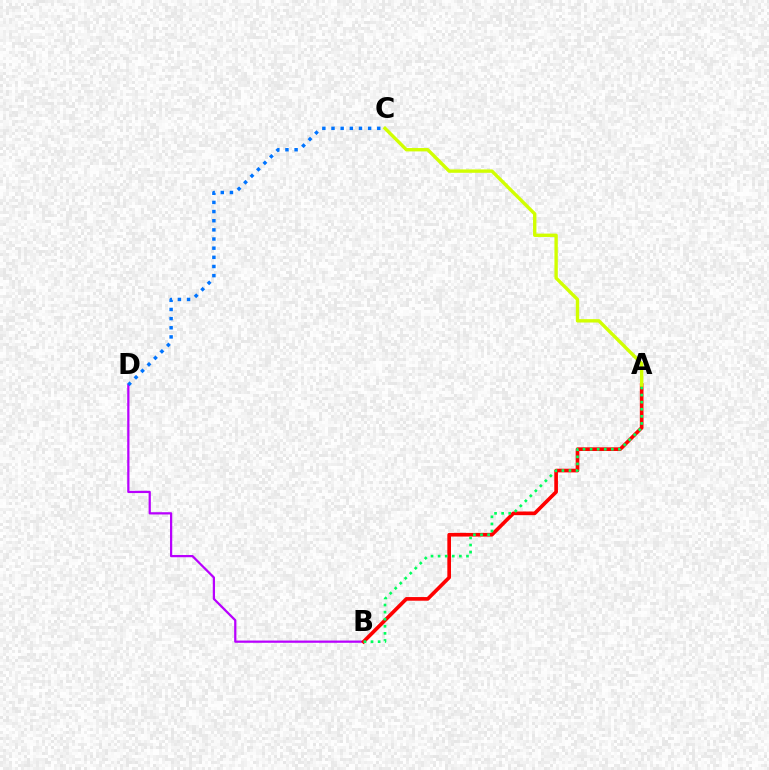{('B', 'D'): [{'color': '#b900ff', 'line_style': 'solid', 'thickness': 1.61}], ('A', 'B'): [{'color': '#ff0000', 'line_style': 'solid', 'thickness': 2.64}, {'color': '#00ff5c', 'line_style': 'dotted', 'thickness': 1.93}], ('C', 'D'): [{'color': '#0074ff', 'line_style': 'dotted', 'thickness': 2.49}], ('A', 'C'): [{'color': '#d1ff00', 'line_style': 'solid', 'thickness': 2.43}]}